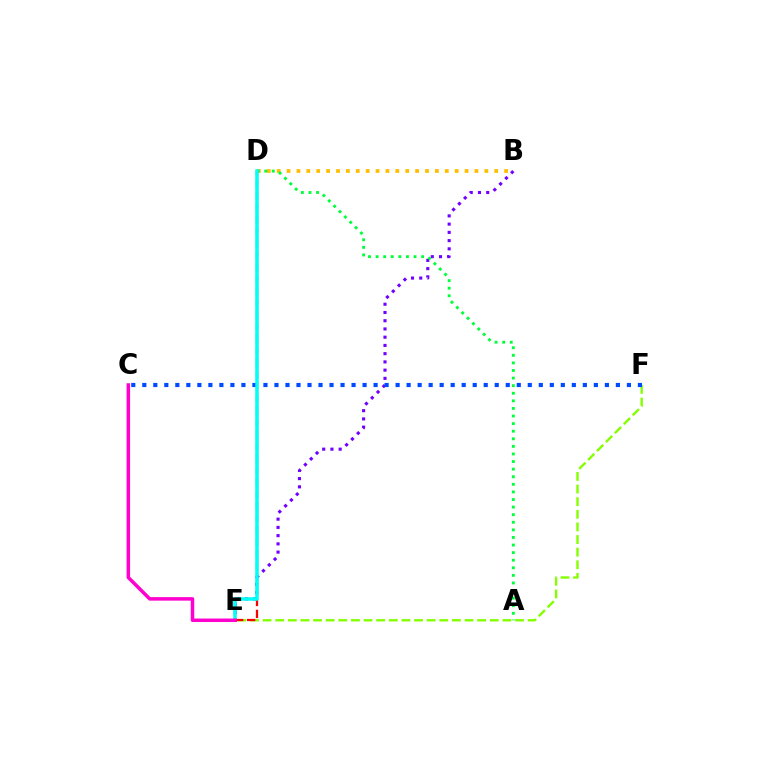{('E', 'F'): [{'color': '#84ff00', 'line_style': 'dashed', 'thickness': 1.71}], ('B', 'E'): [{'color': '#7200ff', 'line_style': 'dotted', 'thickness': 2.24}], ('B', 'D'): [{'color': '#ffbd00', 'line_style': 'dotted', 'thickness': 2.69}], ('A', 'D'): [{'color': '#00ff39', 'line_style': 'dotted', 'thickness': 2.06}], ('C', 'F'): [{'color': '#004bff', 'line_style': 'dotted', 'thickness': 2.99}], ('D', 'E'): [{'color': '#ff0000', 'line_style': 'dashed', 'thickness': 1.62}, {'color': '#00fff6', 'line_style': 'solid', 'thickness': 2.53}], ('C', 'E'): [{'color': '#ff00cf', 'line_style': 'solid', 'thickness': 2.52}]}